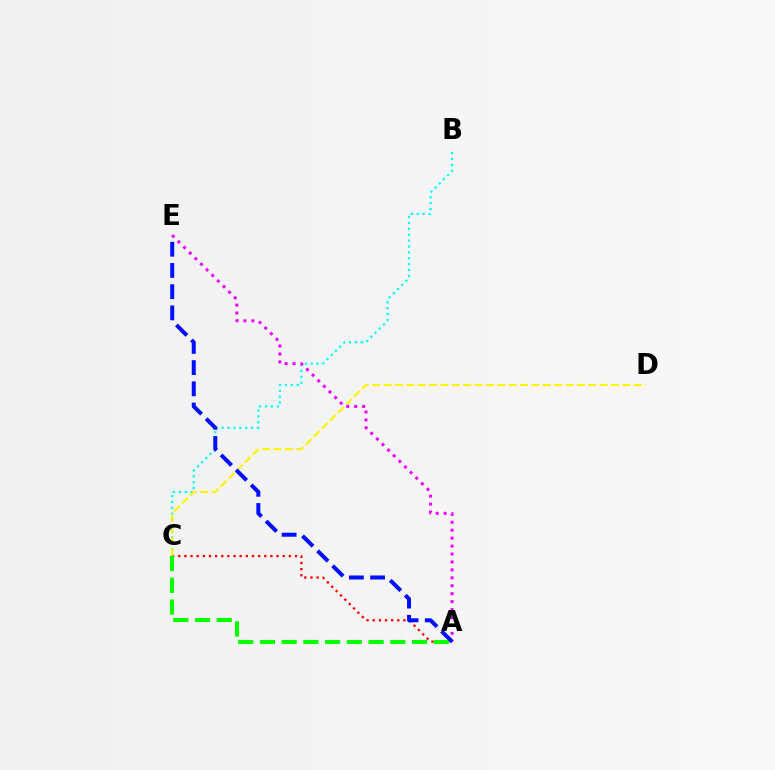{('B', 'C'): [{'color': '#00fff6', 'line_style': 'dotted', 'thickness': 1.6}], ('A', 'E'): [{'color': '#ee00ff', 'line_style': 'dotted', 'thickness': 2.16}, {'color': '#0010ff', 'line_style': 'dashed', 'thickness': 2.88}], ('A', 'C'): [{'color': '#ff0000', 'line_style': 'dotted', 'thickness': 1.67}, {'color': '#08ff00', 'line_style': 'dashed', 'thickness': 2.95}], ('C', 'D'): [{'color': '#fcf500', 'line_style': 'dashed', 'thickness': 1.54}]}